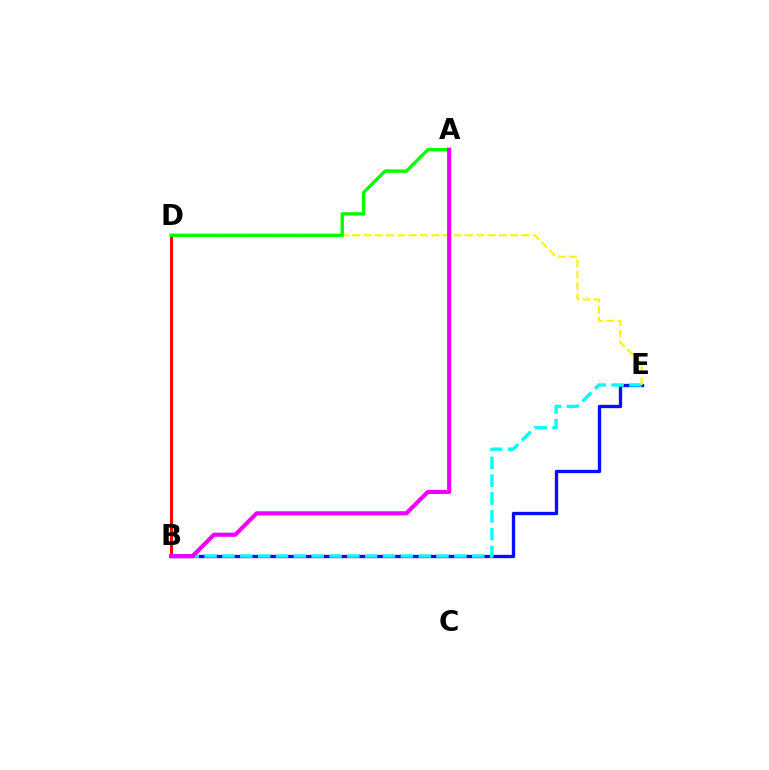{('B', 'E'): [{'color': '#0010ff', 'line_style': 'solid', 'thickness': 2.39}, {'color': '#00fff6', 'line_style': 'dashed', 'thickness': 2.42}], ('B', 'D'): [{'color': '#ff0000', 'line_style': 'solid', 'thickness': 2.15}], ('D', 'E'): [{'color': '#fcf500', 'line_style': 'dashed', 'thickness': 1.53}], ('A', 'D'): [{'color': '#08ff00', 'line_style': 'solid', 'thickness': 2.43}], ('A', 'B'): [{'color': '#ee00ff', 'line_style': 'solid', 'thickness': 2.98}]}